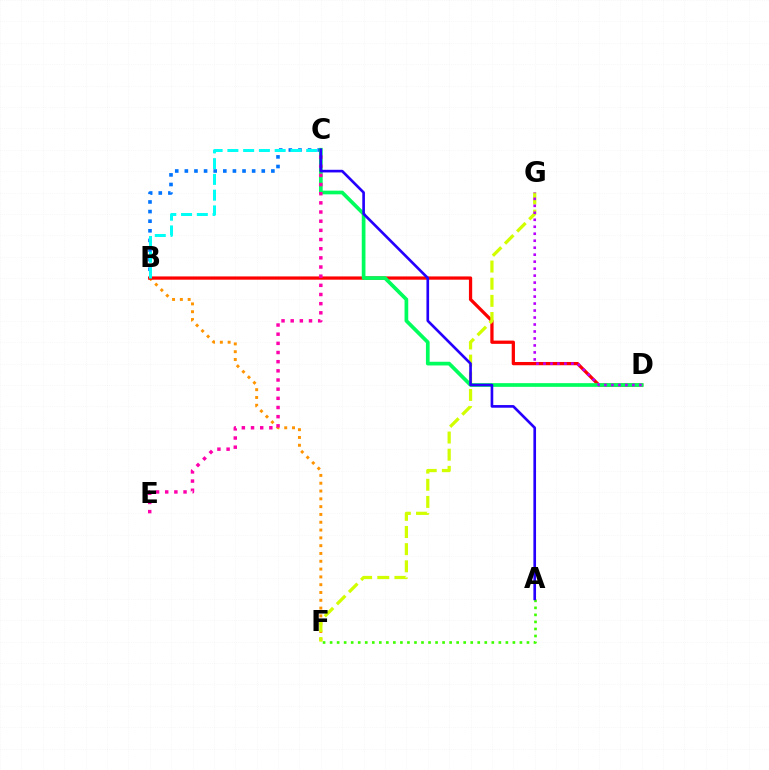{('B', 'C'): [{'color': '#0074ff', 'line_style': 'dotted', 'thickness': 2.61}, {'color': '#00fff6', 'line_style': 'dashed', 'thickness': 2.14}], ('B', 'F'): [{'color': '#ff9400', 'line_style': 'dotted', 'thickness': 2.12}], ('B', 'D'): [{'color': '#ff0000', 'line_style': 'solid', 'thickness': 2.35}], ('F', 'G'): [{'color': '#d1ff00', 'line_style': 'dashed', 'thickness': 2.33}], ('A', 'F'): [{'color': '#3dff00', 'line_style': 'dotted', 'thickness': 1.91}], ('C', 'D'): [{'color': '#00ff5c', 'line_style': 'solid', 'thickness': 2.66}], ('C', 'E'): [{'color': '#ff00ac', 'line_style': 'dotted', 'thickness': 2.49}], ('D', 'G'): [{'color': '#b900ff', 'line_style': 'dotted', 'thickness': 1.9}], ('A', 'C'): [{'color': '#2500ff', 'line_style': 'solid', 'thickness': 1.91}]}